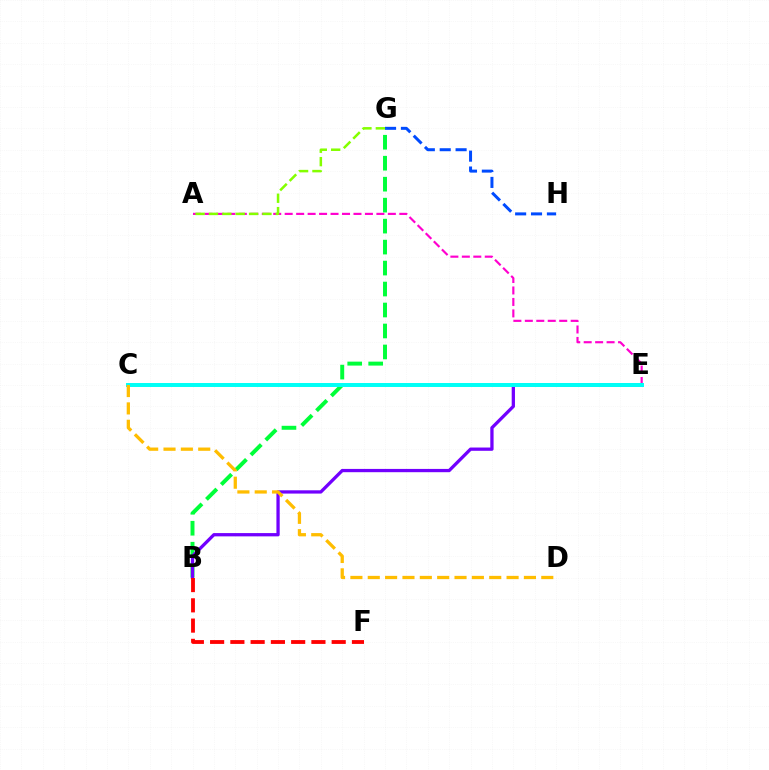{('A', 'E'): [{'color': '#ff00cf', 'line_style': 'dashed', 'thickness': 1.56}], ('G', 'H'): [{'color': '#004bff', 'line_style': 'dashed', 'thickness': 2.16}], ('B', 'G'): [{'color': '#00ff39', 'line_style': 'dashed', 'thickness': 2.85}], ('A', 'G'): [{'color': '#84ff00', 'line_style': 'dashed', 'thickness': 1.82}], ('B', 'E'): [{'color': '#7200ff', 'line_style': 'solid', 'thickness': 2.36}], ('B', 'F'): [{'color': '#ff0000', 'line_style': 'dashed', 'thickness': 2.75}], ('C', 'E'): [{'color': '#00fff6', 'line_style': 'solid', 'thickness': 2.86}], ('C', 'D'): [{'color': '#ffbd00', 'line_style': 'dashed', 'thickness': 2.36}]}